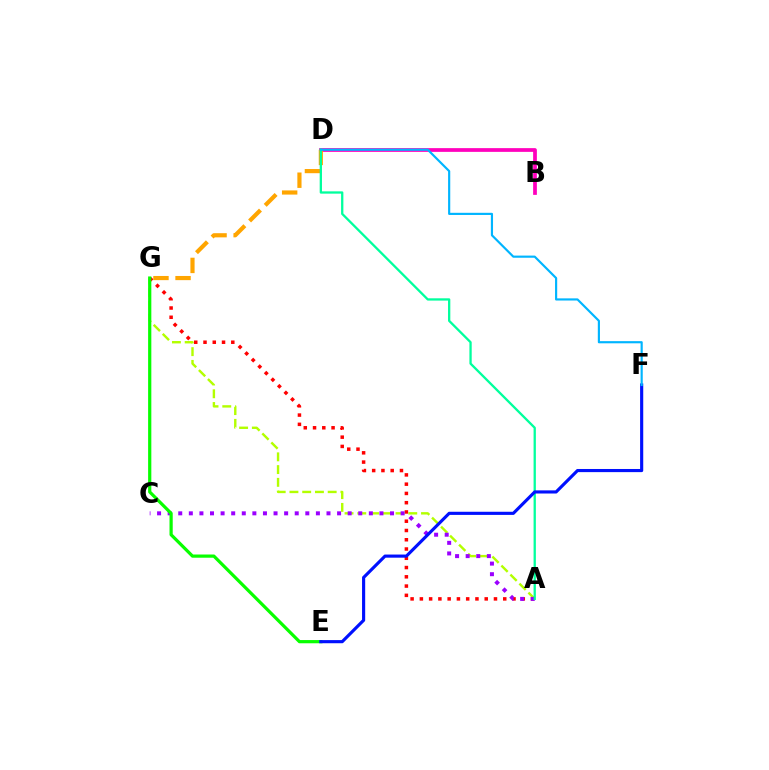{('A', 'G'): [{'color': '#ff0000', 'line_style': 'dotted', 'thickness': 2.52}, {'color': '#b3ff00', 'line_style': 'dashed', 'thickness': 1.73}], ('A', 'C'): [{'color': '#9b00ff', 'line_style': 'dotted', 'thickness': 2.88}], ('B', 'D'): [{'color': '#ff00bd', 'line_style': 'solid', 'thickness': 2.69}], ('D', 'G'): [{'color': '#ffa500', 'line_style': 'dashed', 'thickness': 3.0}], ('A', 'D'): [{'color': '#00ff9d', 'line_style': 'solid', 'thickness': 1.65}], ('E', 'G'): [{'color': '#08ff00', 'line_style': 'solid', 'thickness': 2.31}], ('E', 'F'): [{'color': '#0010ff', 'line_style': 'solid', 'thickness': 2.26}], ('D', 'F'): [{'color': '#00b5ff', 'line_style': 'solid', 'thickness': 1.56}]}